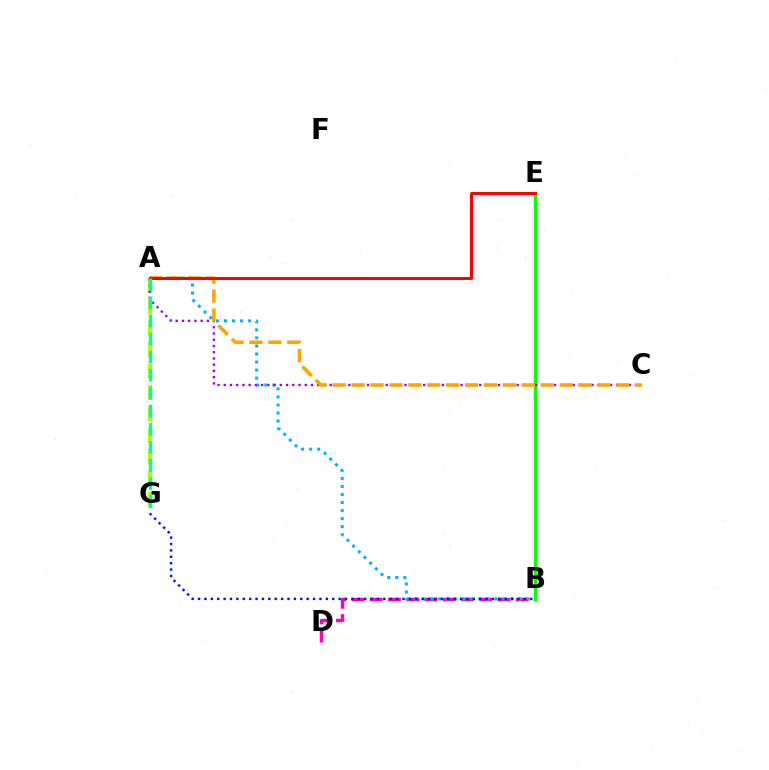{('B', 'D'): [{'color': '#ff00bd', 'line_style': 'dashed', 'thickness': 2.48}], ('A', 'B'): [{'color': '#00b5ff', 'line_style': 'dotted', 'thickness': 2.18}], ('B', 'E'): [{'color': '#08ff00', 'line_style': 'solid', 'thickness': 2.48}], ('A', 'G'): [{'color': '#b3ff00', 'line_style': 'dashed', 'thickness': 2.91}, {'color': '#00ff9d', 'line_style': 'dashed', 'thickness': 2.45}], ('B', 'G'): [{'color': '#0010ff', 'line_style': 'dotted', 'thickness': 1.74}], ('A', 'C'): [{'color': '#9b00ff', 'line_style': 'dotted', 'thickness': 1.69}, {'color': '#ffa500', 'line_style': 'dashed', 'thickness': 2.57}], ('A', 'E'): [{'color': '#ff0000', 'line_style': 'solid', 'thickness': 2.16}]}